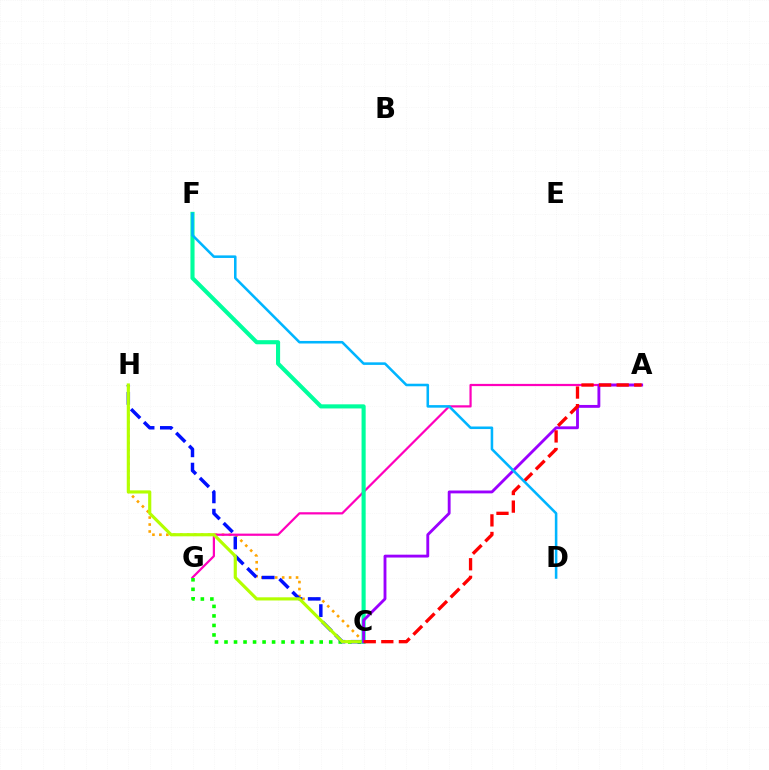{('C', 'H'): [{'color': '#ffa500', 'line_style': 'dotted', 'thickness': 1.89}, {'color': '#0010ff', 'line_style': 'dashed', 'thickness': 2.49}, {'color': '#b3ff00', 'line_style': 'solid', 'thickness': 2.27}], ('A', 'G'): [{'color': '#ff00bd', 'line_style': 'solid', 'thickness': 1.6}], ('C', 'G'): [{'color': '#08ff00', 'line_style': 'dotted', 'thickness': 2.59}], ('C', 'F'): [{'color': '#00ff9d', 'line_style': 'solid', 'thickness': 2.96}], ('A', 'C'): [{'color': '#9b00ff', 'line_style': 'solid', 'thickness': 2.06}, {'color': '#ff0000', 'line_style': 'dashed', 'thickness': 2.39}], ('D', 'F'): [{'color': '#00b5ff', 'line_style': 'solid', 'thickness': 1.84}]}